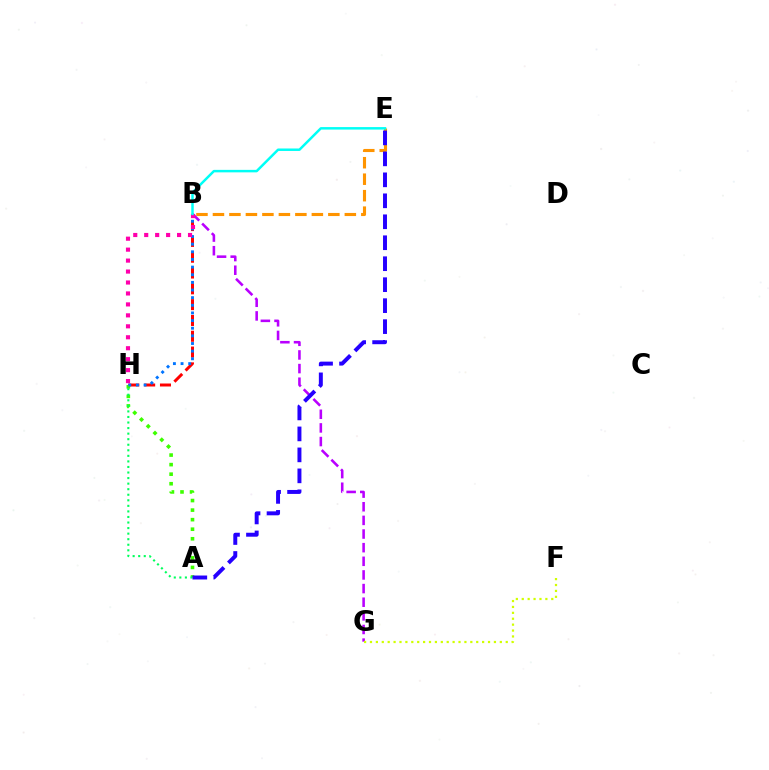{('B', 'G'): [{'color': '#b900ff', 'line_style': 'dashed', 'thickness': 1.85}], ('B', 'E'): [{'color': '#ff9400', 'line_style': 'dashed', 'thickness': 2.24}, {'color': '#00fff6', 'line_style': 'solid', 'thickness': 1.79}], ('B', 'H'): [{'color': '#ff0000', 'line_style': 'dashed', 'thickness': 2.15}, {'color': '#0074ff', 'line_style': 'dotted', 'thickness': 2.08}, {'color': '#ff00ac', 'line_style': 'dotted', 'thickness': 2.98}], ('F', 'G'): [{'color': '#d1ff00', 'line_style': 'dotted', 'thickness': 1.6}], ('A', 'H'): [{'color': '#3dff00', 'line_style': 'dotted', 'thickness': 2.6}, {'color': '#00ff5c', 'line_style': 'dotted', 'thickness': 1.51}], ('A', 'E'): [{'color': '#2500ff', 'line_style': 'dashed', 'thickness': 2.85}]}